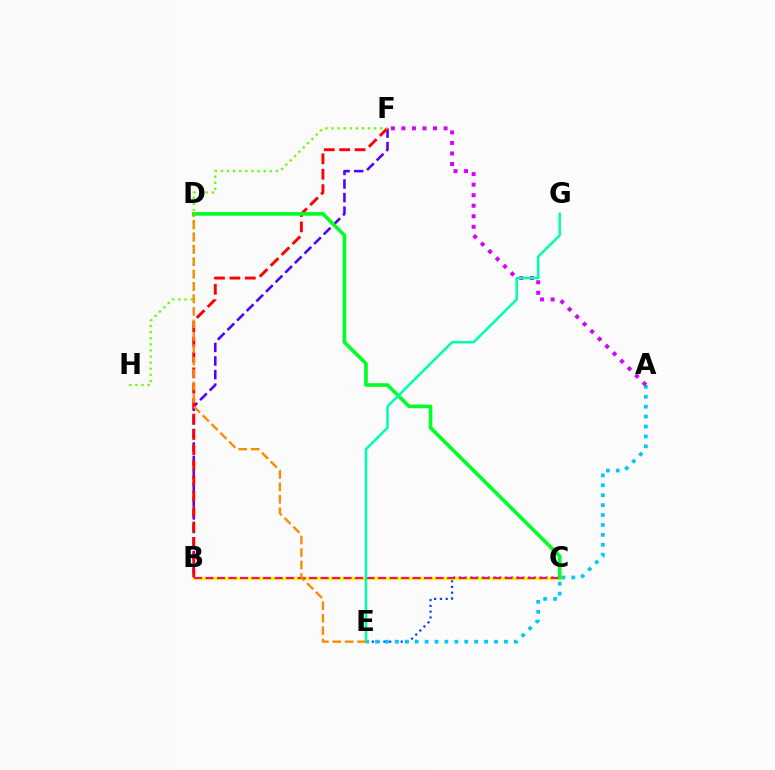{('C', 'E'): [{'color': '#003fff', 'line_style': 'dotted', 'thickness': 1.57}], ('A', 'E'): [{'color': '#00c7ff', 'line_style': 'dotted', 'thickness': 2.69}], ('B', 'F'): [{'color': '#4f00ff', 'line_style': 'dashed', 'thickness': 1.84}, {'color': '#ff0000', 'line_style': 'dashed', 'thickness': 2.09}], ('B', 'C'): [{'color': '#eeff00', 'line_style': 'solid', 'thickness': 2.5}, {'color': '#ff00a0', 'line_style': 'dashed', 'thickness': 1.56}], ('F', 'H'): [{'color': '#66ff00', 'line_style': 'dotted', 'thickness': 1.66}], ('A', 'F'): [{'color': '#d600ff', 'line_style': 'dotted', 'thickness': 2.86}], ('C', 'D'): [{'color': '#00ff27', 'line_style': 'solid', 'thickness': 2.61}], ('E', 'G'): [{'color': '#00ffaf', 'line_style': 'solid', 'thickness': 1.84}], ('D', 'E'): [{'color': '#ff8800', 'line_style': 'dashed', 'thickness': 1.69}]}